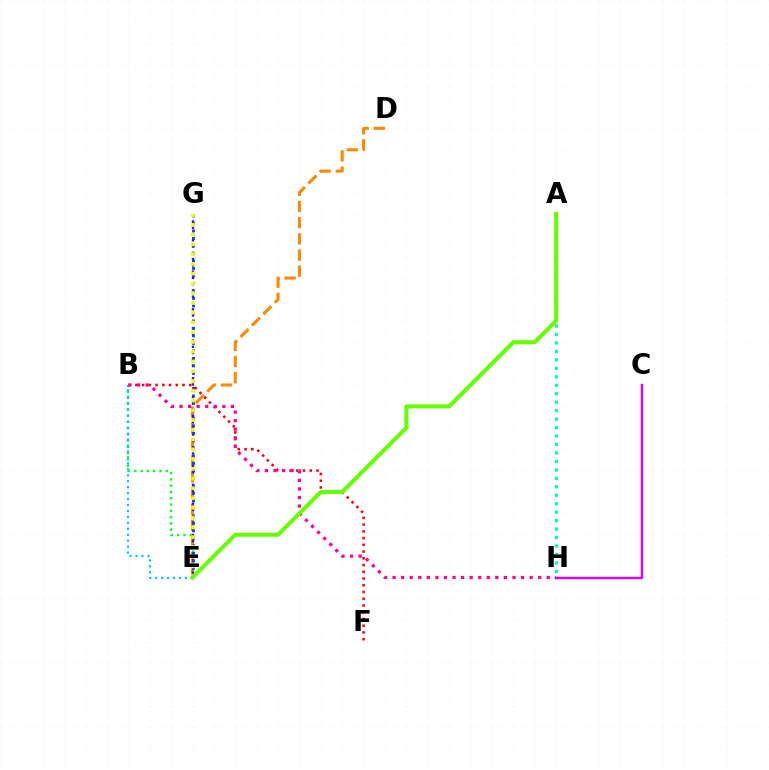{('B', 'E'): [{'color': '#00ff27', 'line_style': 'dotted', 'thickness': 1.71}, {'color': '#00c7ff', 'line_style': 'dotted', 'thickness': 1.62}], ('A', 'H'): [{'color': '#00ffaf', 'line_style': 'dotted', 'thickness': 2.3}], ('D', 'E'): [{'color': '#ff8800', 'line_style': 'dashed', 'thickness': 2.2}], ('E', 'G'): [{'color': '#4f00ff', 'line_style': 'dotted', 'thickness': 1.7}, {'color': '#003fff', 'line_style': 'dotted', 'thickness': 2.04}, {'color': '#eeff00', 'line_style': 'dotted', 'thickness': 2.65}], ('B', 'F'): [{'color': '#ff0000', 'line_style': 'dotted', 'thickness': 1.83}], ('C', 'H'): [{'color': '#d600ff', 'line_style': 'solid', 'thickness': 1.76}], ('B', 'H'): [{'color': '#ff00a0', 'line_style': 'dotted', 'thickness': 2.33}], ('A', 'E'): [{'color': '#66ff00', 'line_style': 'solid', 'thickness': 2.91}]}